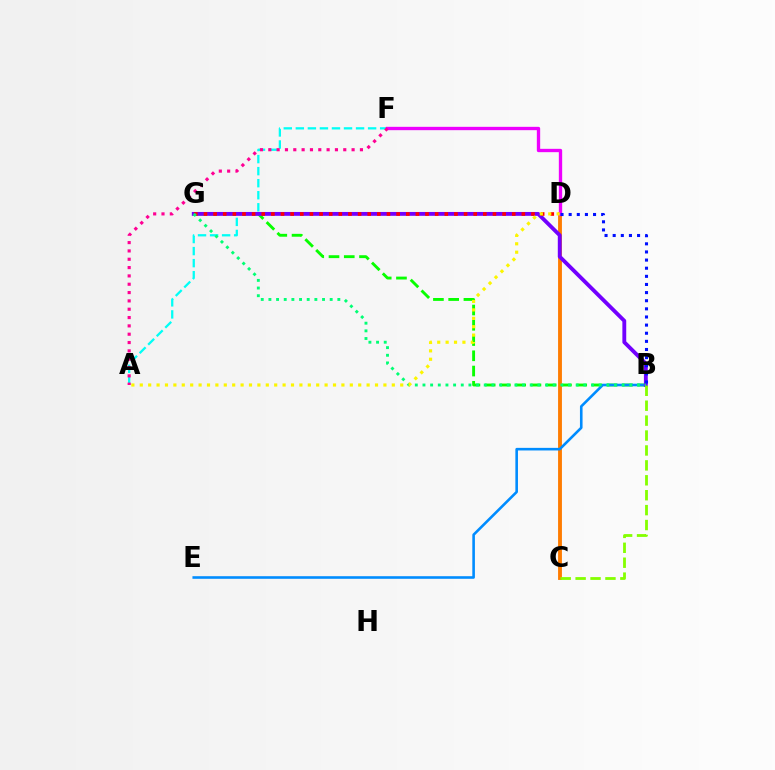{('A', 'F'): [{'color': '#00fff6', 'line_style': 'dashed', 'thickness': 1.64}, {'color': '#ff0094', 'line_style': 'dotted', 'thickness': 2.26}], ('B', 'G'): [{'color': '#08ff00', 'line_style': 'dashed', 'thickness': 2.07}, {'color': '#7200ff', 'line_style': 'solid', 'thickness': 2.77}, {'color': '#00ff74', 'line_style': 'dotted', 'thickness': 2.08}], ('C', 'D'): [{'color': '#ff7c00', 'line_style': 'solid', 'thickness': 2.78}], ('B', 'E'): [{'color': '#008cff', 'line_style': 'solid', 'thickness': 1.87}], ('D', 'G'): [{'color': '#ff0000', 'line_style': 'dotted', 'thickness': 2.62}], ('D', 'F'): [{'color': '#ee00ff', 'line_style': 'solid', 'thickness': 2.41}], ('B', 'D'): [{'color': '#0010ff', 'line_style': 'dotted', 'thickness': 2.21}], ('A', 'D'): [{'color': '#fcf500', 'line_style': 'dotted', 'thickness': 2.28}], ('B', 'C'): [{'color': '#84ff00', 'line_style': 'dashed', 'thickness': 2.03}]}